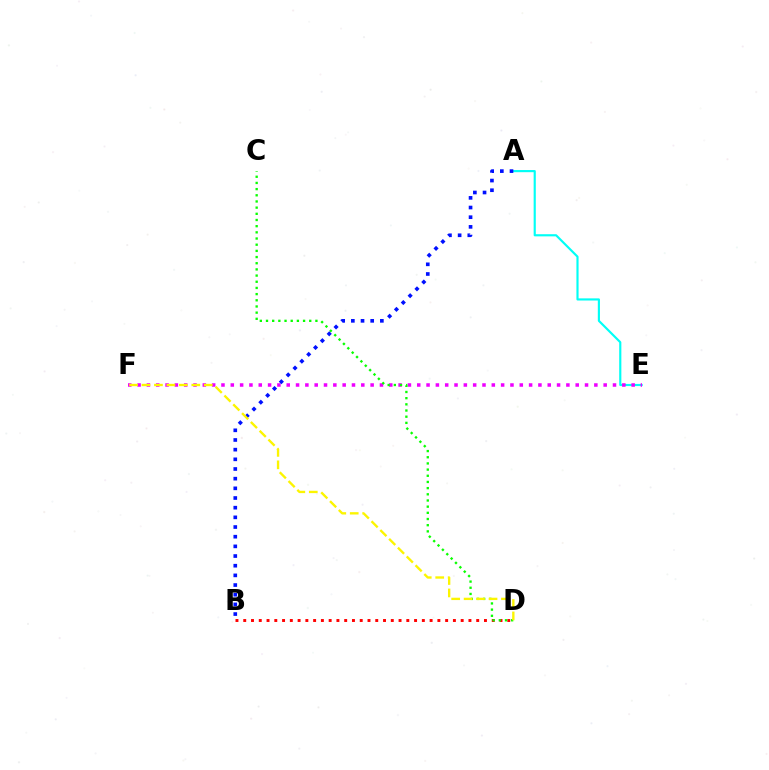{('A', 'E'): [{'color': '#00fff6', 'line_style': 'solid', 'thickness': 1.55}], ('B', 'D'): [{'color': '#ff0000', 'line_style': 'dotted', 'thickness': 2.11}], ('E', 'F'): [{'color': '#ee00ff', 'line_style': 'dotted', 'thickness': 2.53}], ('C', 'D'): [{'color': '#08ff00', 'line_style': 'dotted', 'thickness': 1.68}], ('A', 'B'): [{'color': '#0010ff', 'line_style': 'dotted', 'thickness': 2.63}], ('D', 'F'): [{'color': '#fcf500', 'line_style': 'dashed', 'thickness': 1.69}]}